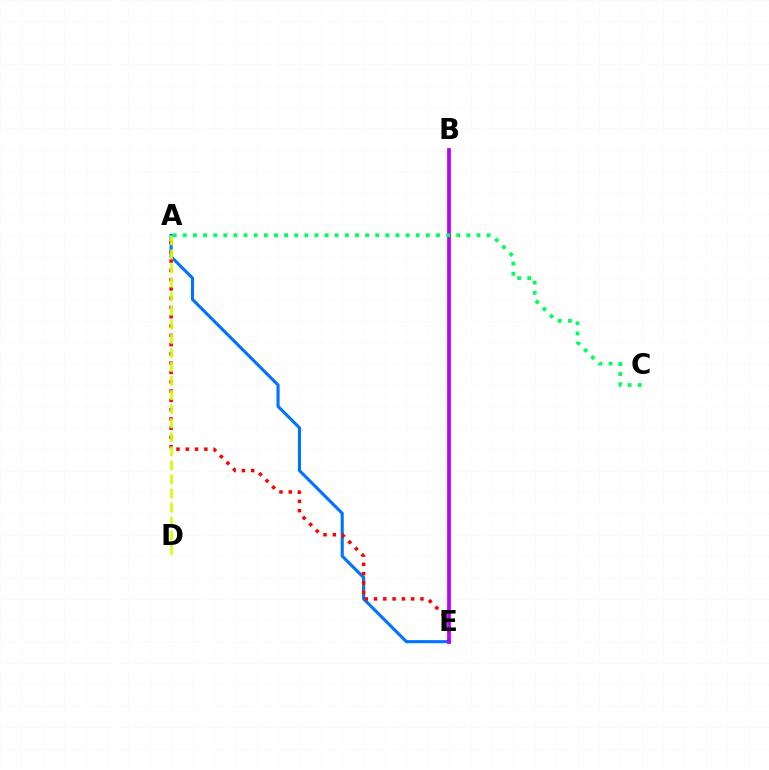{('A', 'E'): [{'color': '#0074ff', 'line_style': 'solid', 'thickness': 2.23}, {'color': '#ff0000', 'line_style': 'dotted', 'thickness': 2.52}], ('A', 'D'): [{'color': '#d1ff00', 'line_style': 'dashed', 'thickness': 1.91}], ('B', 'E'): [{'color': '#b900ff', 'line_style': 'solid', 'thickness': 2.69}], ('A', 'C'): [{'color': '#00ff5c', 'line_style': 'dotted', 'thickness': 2.75}]}